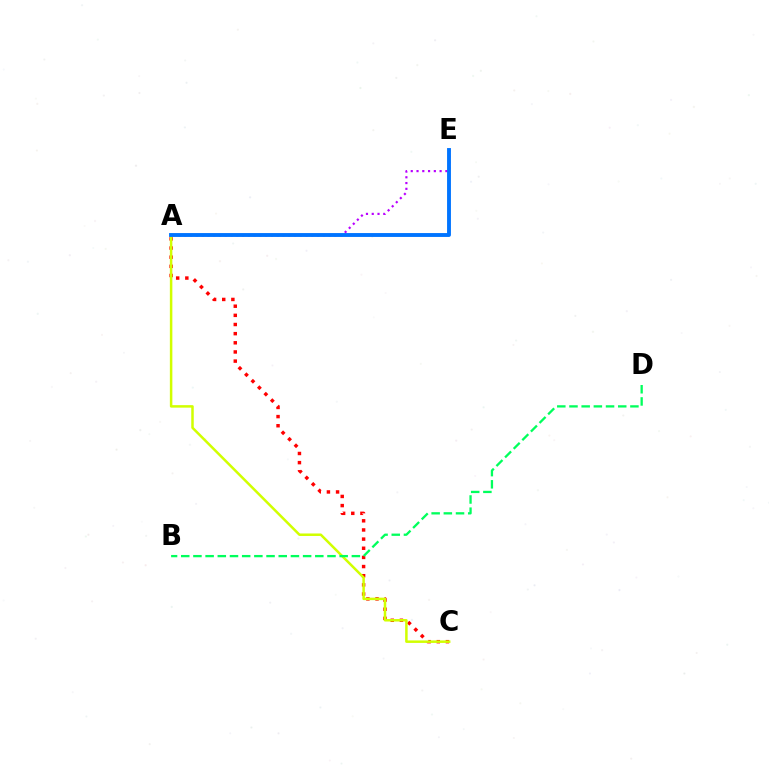{('A', 'C'): [{'color': '#ff0000', 'line_style': 'dotted', 'thickness': 2.49}, {'color': '#d1ff00', 'line_style': 'solid', 'thickness': 1.8}], ('A', 'E'): [{'color': '#b900ff', 'line_style': 'dotted', 'thickness': 1.57}, {'color': '#0074ff', 'line_style': 'solid', 'thickness': 2.79}], ('B', 'D'): [{'color': '#00ff5c', 'line_style': 'dashed', 'thickness': 1.66}]}